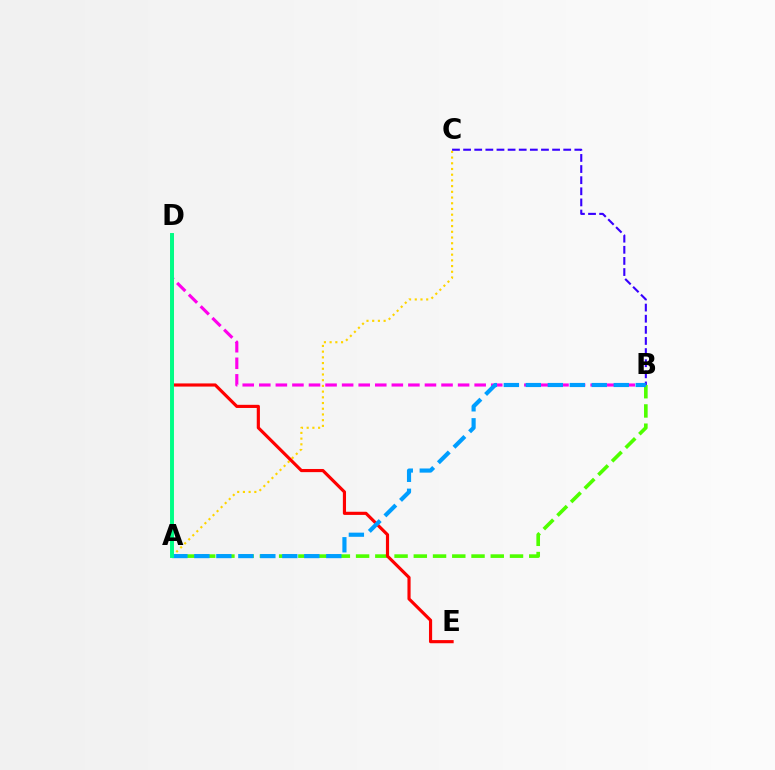{('A', 'C'): [{'color': '#ffd500', 'line_style': 'dotted', 'thickness': 1.55}], ('A', 'B'): [{'color': '#4fff00', 'line_style': 'dashed', 'thickness': 2.61}, {'color': '#009eff', 'line_style': 'dashed', 'thickness': 2.99}], ('D', 'E'): [{'color': '#ff0000', 'line_style': 'solid', 'thickness': 2.27}], ('B', 'D'): [{'color': '#ff00ed', 'line_style': 'dashed', 'thickness': 2.25}], ('B', 'C'): [{'color': '#3700ff', 'line_style': 'dashed', 'thickness': 1.51}], ('A', 'D'): [{'color': '#00ff86', 'line_style': 'solid', 'thickness': 2.83}]}